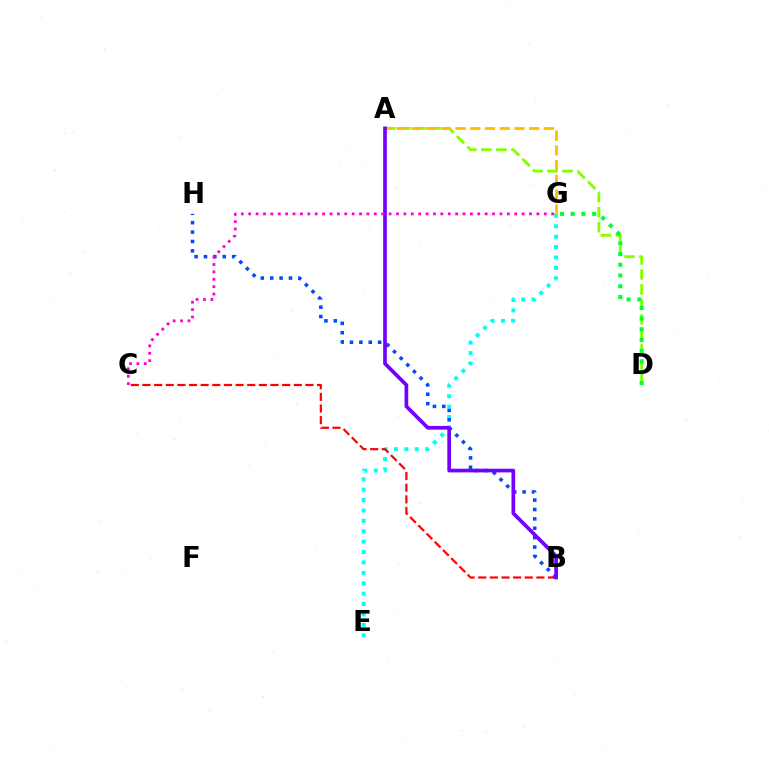{('E', 'G'): [{'color': '#00fff6', 'line_style': 'dotted', 'thickness': 2.83}], ('A', 'D'): [{'color': '#84ff00', 'line_style': 'dashed', 'thickness': 2.04}], ('A', 'G'): [{'color': '#ffbd00', 'line_style': 'dashed', 'thickness': 2.0}], ('B', 'C'): [{'color': '#ff0000', 'line_style': 'dashed', 'thickness': 1.58}], ('D', 'G'): [{'color': '#00ff39', 'line_style': 'dotted', 'thickness': 2.92}], ('B', 'H'): [{'color': '#004bff', 'line_style': 'dotted', 'thickness': 2.55}], ('A', 'B'): [{'color': '#7200ff', 'line_style': 'solid', 'thickness': 2.66}], ('C', 'G'): [{'color': '#ff00cf', 'line_style': 'dotted', 'thickness': 2.01}]}